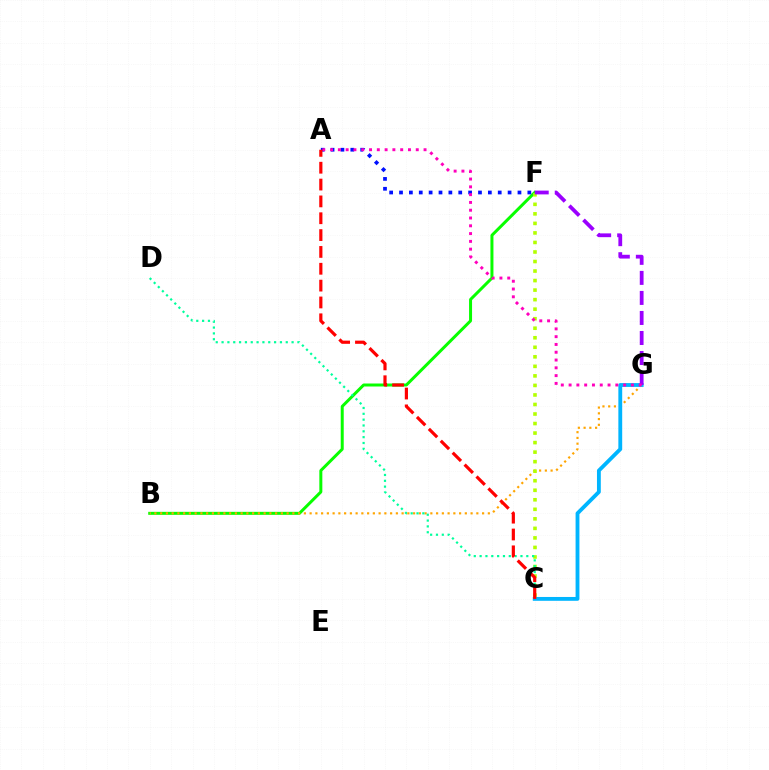{('B', 'F'): [{'color': '#08ff00', 'line_style': 'solid', 'thickness': 2.16}], ('B', 'G'): [{'color': '#ffa500', 'line_style': 'dotted', 'thickness': 1.56}], ('C', 'F'): [{'color': '#b3ff00', 'line_style': 'dotted', 'thickness': 2.59}], ('A', 'F'): [{'color': '#0010ff', 'line_style': 'dotted', 'thickness': 2.68}], ('C', 'G'): [{'color': '#00b5ff', 'line_style': 'solid', 'thickness': 2.76}], ('C', 'D'): [{'color': '#00ff9d', 'line_style': 'dotted', 'thickness': 1.59}], ('F', 'G'): [{'color': '#9b00ff', 'line_style': 'dashed', 'thickness': 2.72}], ('A', 'G'): [{'color': '#ff00bd', 'line_style': 'dotted', 'thickness': 2.12}], ('A', 'C'): [{'color': '#ff0000', 'line_style': 'dashed', 'thickness': 2.29}]}